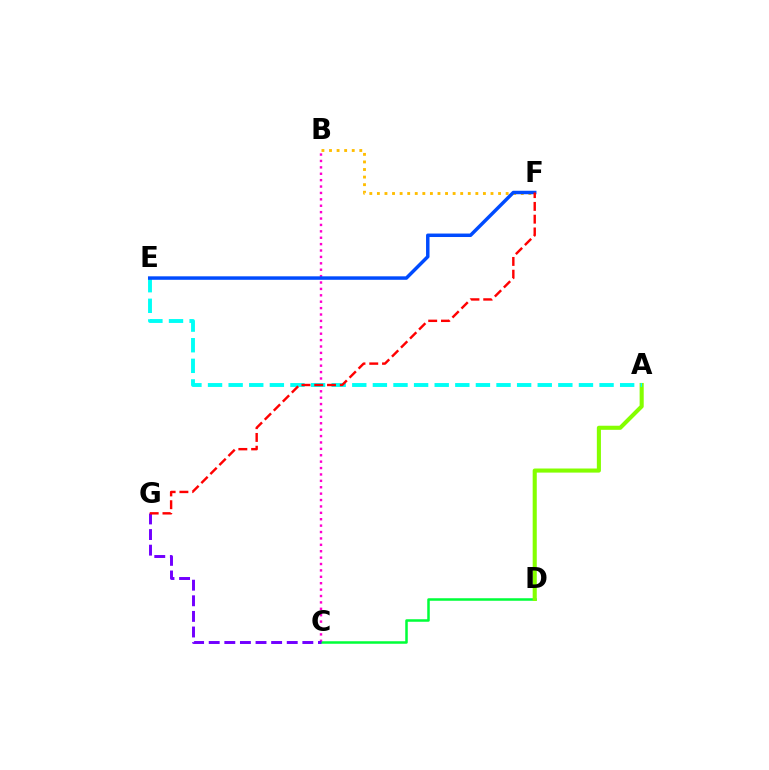{('C', 'D'): [{'color': '#00ff39', 'line_style': 'solid', 'thickness': 1.81}], ('B', 'C'): [{'color': '#ff00cf', 'line_style': 'dotted', 'thickness': 1.74}], ('A', 'D'): [{'color': '#84ff00', 'line_style': 'solid', 'thickness': 2.95}], ('B', 'F'): [{'color': '#ffbd00', 'line_style': 'dotted', 'thickness': 2.06}], ('C', 'G'): [{'color': '#7200ff', 'line_style': 'dashed', 'thickness': 2.12}], ('A', 'E'): [{'color': '#00fff6', 'line_style': 'dashed', 'thickness': 2.8}], ('E', 'F'): [{'color': '#004bff', 'line_style': 'solid', 'thickness': 2.5}], ('F', 'G'): [{'color': '#ff0000', 'line_style': 'dashed', 'thickness': 1.74}]}